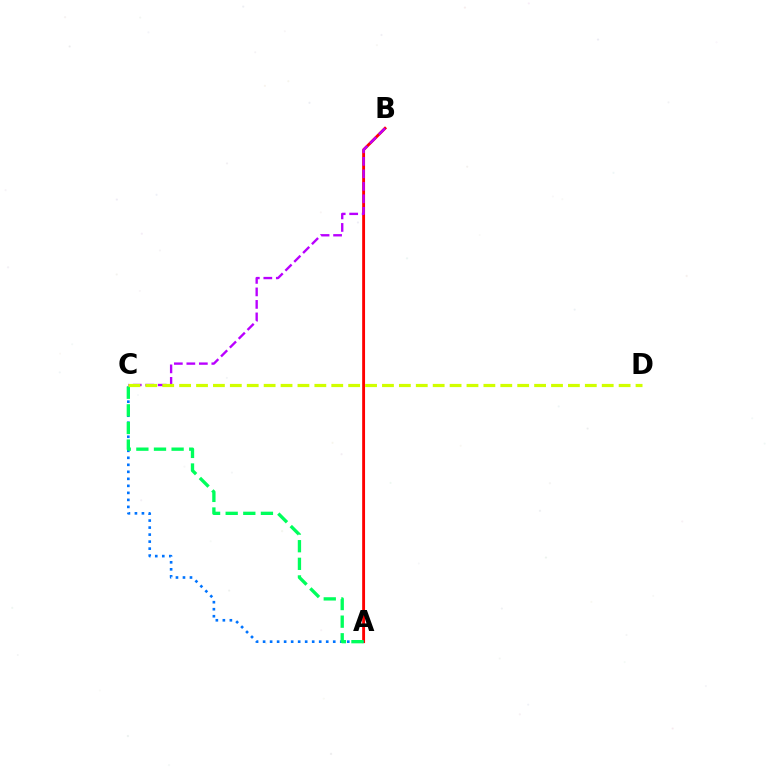{('A', 'B'): [{'color': '#ff0000', 'line_style': 'solid', 'thickness': 2.07}], ('B', 'C'): [{'color': '#b900ff', 'line_style': 'dashed', 'thickness': 1.7}], ('A', 'C'): [{'color': '#0074ff', 'line_style': 'dotted', 'thickness': 1.91}, {'color': '#00ff5c', 'line_style': 'dashed', 'thickness': 2.39}], ('C', 'D'): [{'color': '#d1ff00', 'line_style': 'dashed', 'thickness': 2.3}]}